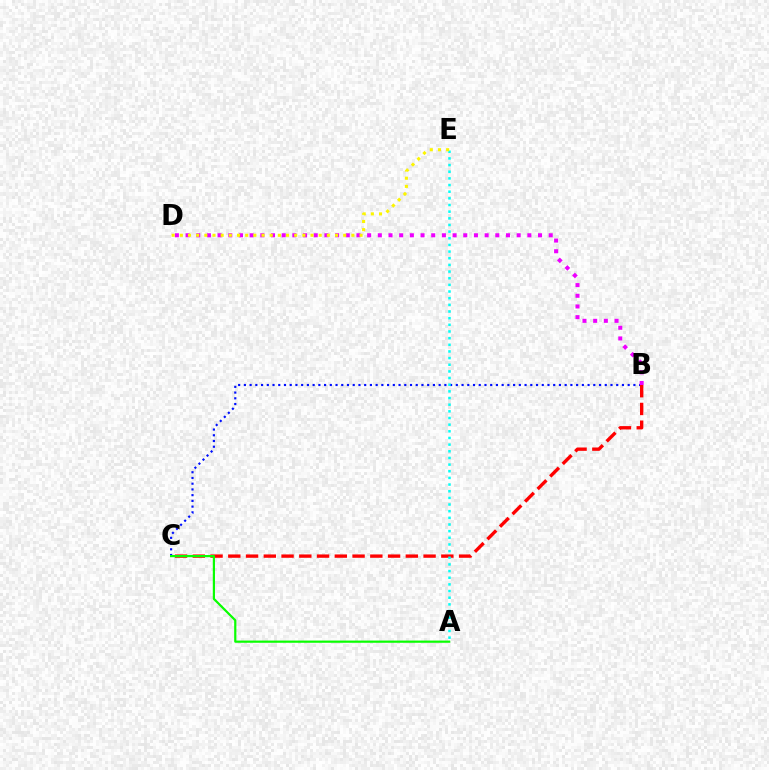{('B', 'C'): [{'color': '#0010ff', 'line_style': 'dotted', 'thickness': 1.56}, {'color': '#ff0000', 'line_style': 'dashed', 'thickness': 2.41}], ('B', 'D'): [{'color': '#ee00ff', 'line_style': 'dotted', 'thickness': 2.9}], ('A', 'C'): [{'color': '#08ff00', 'line_style': 'solid', 'thickness': 1.59}], ('A', 'E'): [{'color': '#00fff6', 'line_style': 'dotted', 'thickness': 1.81}], ('D', 'E'): [{'color': '#fcf500', 'line_style': 'dotted', 'thickness': 2.22}]}